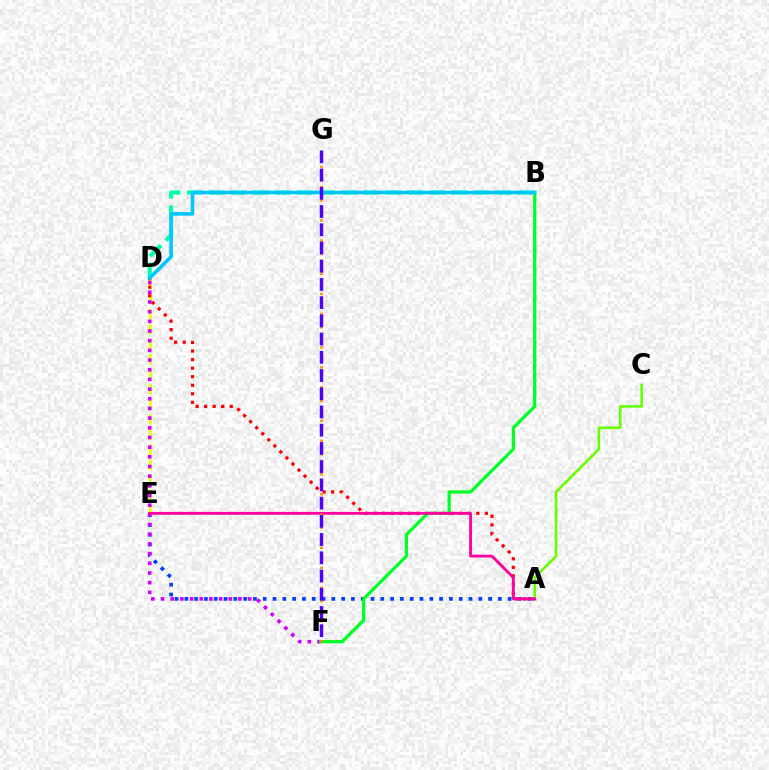{('A', 'E'): [{'color': '#003fff', 'line_style': 'dotted', 'thickness': 2.66}, {'color': '#ff00a0', 'line_style': 'solid', 'thickness': 2.05}], ('D', 'E'): [{'color': '#eeff00', 'line_style': 'dashed', 'thickness': 2.05}], ('A', 'D'): [{'color': '#ff0000', 'line_style': 'dotted', 'thickness': 2.32}], ('D', 'F'): [{'color': '#d600ff', 'line_style': 'dotted', 'thickness': 2.63}], ('A', 'C'): [{'color': '#66ff00', 'line_style': 'solid', 'thickness': 1.87}], ('B', 'F'): [{'color': '#00ff27', 'line_style': 'solid', 'thickness': 2.34}], ('B', 'D'): [{'color': '#00ffaf', 'line_style': 'dashed', 'thickness': 3.0}, {'color': '#00c7ff', 'line_style': 'solid', 'thickness': 2.57}], ('F', 'G'): [{'color': '#ff8800', 'line_style': 'dotted', 'thickness': 1.81}, {'color': '#4f00ff', 'line_style': 'dashed', 'thickness': 2.48}]}